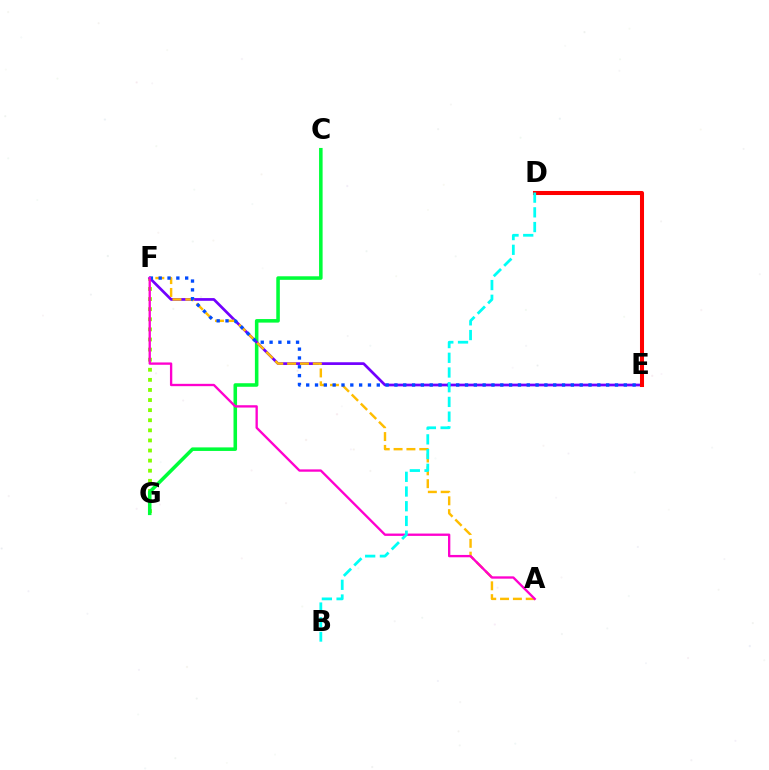{('F', 'G'): [{'color': '#84ff00', 'line_style': 'dotted', 'thickness': 2.74}], ('C', 'G'): [{'color': '#00ff39', 'line_style': 'solid', 'thickness': 2.55}], ('E', 'F'): [{'color': '#7200ff', 'line_style': 'solid', 'thickness': 1.96}, {'color': '#004bff', 'line_style': 'dotted', 'thickness': 2.4}], ('A', 'F'): [{'color': '#ffbd00', 'line_style': 'dashed', 'thickness': 1.74}, {'color': '#ff00cf', 'line_style': 'solid', 'thickness': 1.68}], ('D', 'E'): [{'color': '#ff0000', 'line_style': 'solid', 'thickness': 2.91}], ('B', 'D'): [{'color': '#00fff6', 'line_style': 'dashed', 'thickness': 2.0}]}